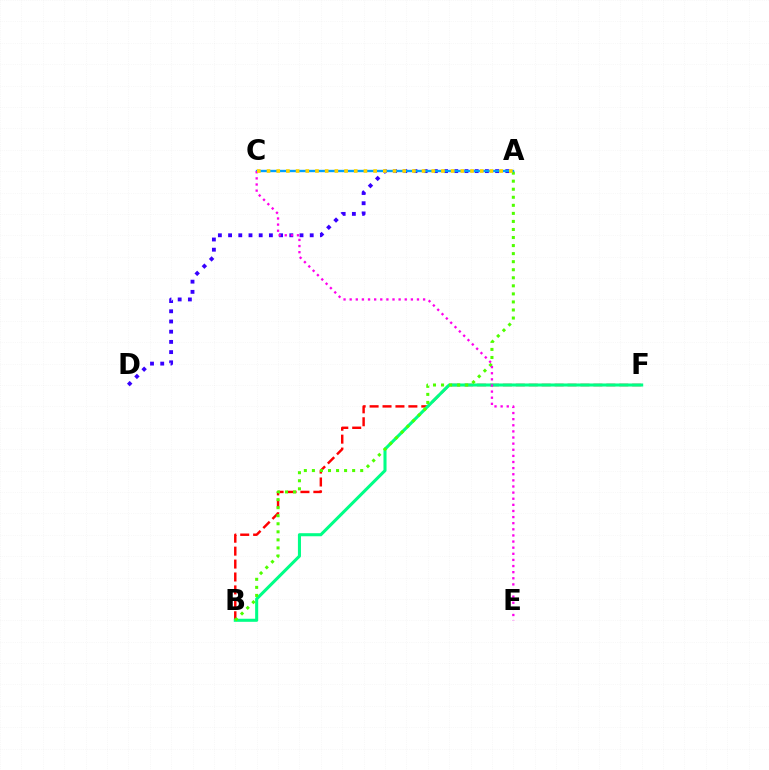{('B', 'F'): [{'color': '#ff0000', 'line_style': 'dashed', 'thickness': 1.76}, {'color': '#00ff86', 'line_style': 'solid', 'thickness': 2.21}], ('A', 'D'): [{'color': '#3700ff', 'line_style': 'dotted', 'thickness': 2.77}], ('A', 'B'): [{'color': '#4fff00', 'line_style': 'dotted', 'thickness': 2.19}], ('A', 'C'): [{'color': '#009eff', 'line_style': 'solid', 'thickness': 1.71}, {'color': '#ffd500', 'line_style': 'dotted', 'thickness': 2.63}], ('C', 'E'): [{'color': '#ff00ed', 'line_style': 'dotted', 'thickness': 1.66}]}